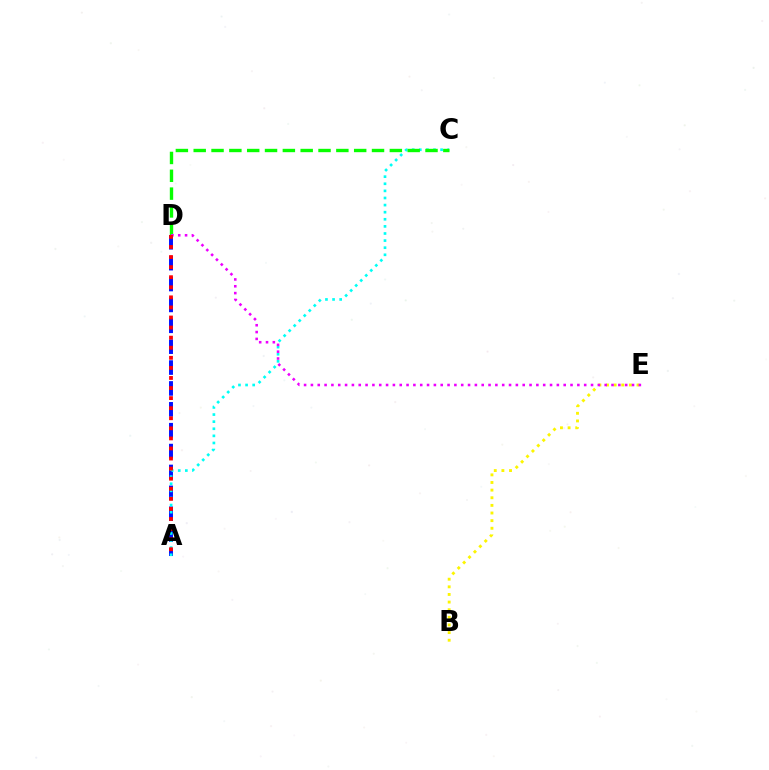{('A', 'D'): [{'color': '#0010ff', 'line_style': 'dashed', 'thickness': 2.84}, {'color': '#ff0000', 'line_style': 'dotted', 'thickness': 2.74}], ('B', 'E'): [{'color': '#fcf500', 'line_style': 'dotted', 'thickness': 2.07}], ('A', 'C'): [{'color': '#00fff6', 'line_style': 'dotted', 'thickness': 1.93}], ('C', 'D'): [{'color': '#08ff00', 'line_style': 'dashed', 'thickness': 2.42}], ('D', 'E'): [{'color': '#ee00ff', 'line_style': 'dotted', 'thickness': 1.86}]}